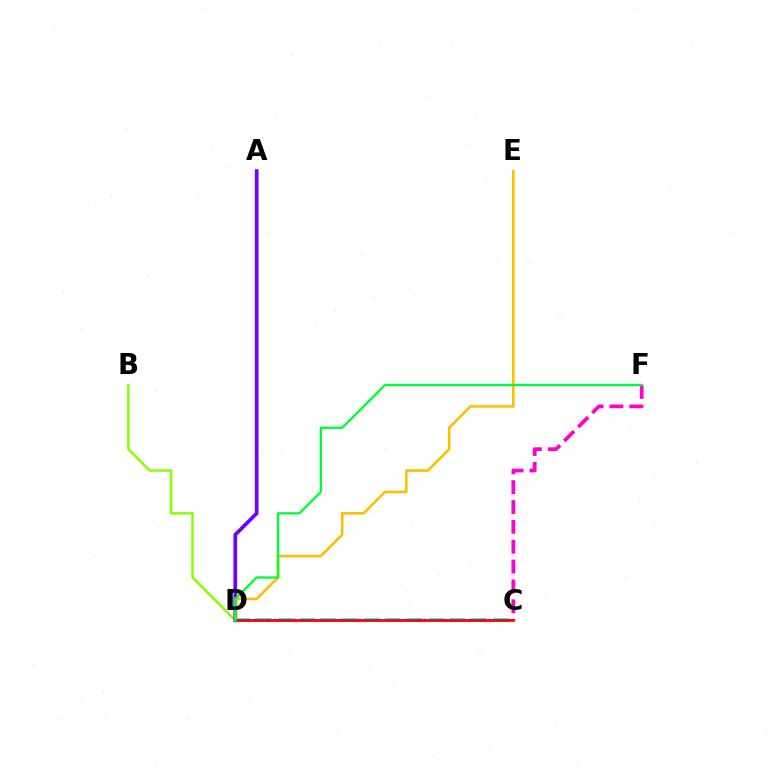{('C', 'D'): [{'color': '#004bff', 'line_style': 'dotted', 'thickness': 1.77}, {'color': '#00fff6', 'line_style': 'dashed', 'thickness': 2.92}, {'color': '#ff0000', 'line_style': 'solid', 'thickness': 1.99}], ('B', 'D'): [{'color': '#84ff00', 'line_style': 'solid', 'thickness': 1.74}], ('C', 'F'): [{'color': '#ff00cf', 'line_style': 'dashed', 'thickness': 2.7}], ('A', 'D'): [{'color': '#7200ff', 'line_style': 'solid', 'thickness': 2.69}], ('D', 'E'): [{'color': '#ffbd00', 'line_style': 'solid', 'thickness': 1.88}], ('D', 'F'): [{'color': '#00ff39', 'line_style': 'solid', 'thickness': 1.7}]}